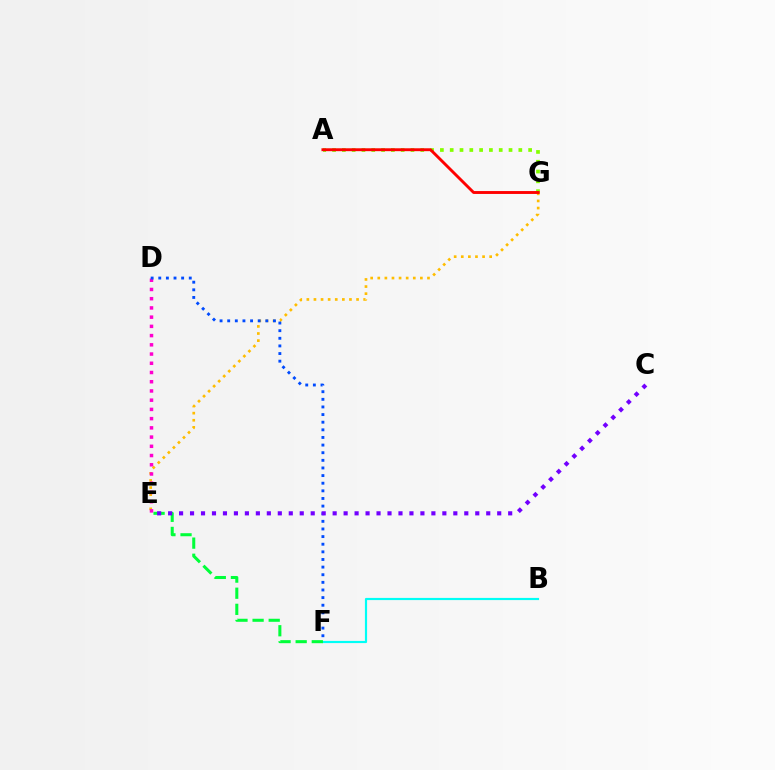{('E', 'G'): [{'color': '#ffbd00', 'line_style': 'dotted', 'thickness': 1.93}], ('D', 'E'): [{'color': '#ff00cf', 'line_style': 'dotted', 'thickness': 2.51}], ('A', 'G'): [{'color': '#84ff00', 'line_style': 'dotted', 'thickness': 2.66}, {'color': '#ff0000', 'line_style': 'solid', 'thickness': 2.08}], ('D', 'F'): [{'color': '#004bff', 'line_style': 'dotted', 'thickness': 2.07}], ('B', 'F'): [{'color': '#00fff6', 'line_style': 'solid', 'thickness': 1.57}], ('E', 'F'): [{'color': '#00ff39', 'line_style': 'dashed', 'thickness': 2.19}], ('C', 'E'): [{'color': '#7200ff', 'line_style': 'dotted', 'thickness': 2.98}]}